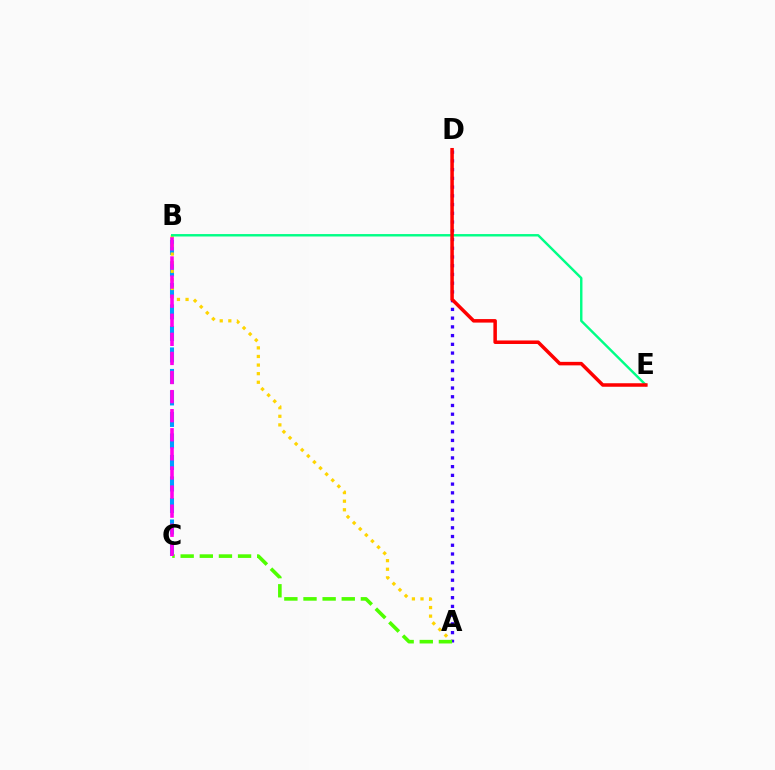{('B', 'C'): [{'color': '#009eff', 'line_style': 'dashed', 'thickness': 2.92}, {'color': '#ff00ed', 'line_style': 'dashed', 'thickness': 2.59}], ('A', 'B'): [{'color': '#ffd500', 'line_style': 'dotted', 'thickness': 2.34}], ('A', 'D'): [{'color': '#3700ff', 'line_style': 'dotted', 'thickness': 2.37}], ('A', 'C'): [{'color': '#4fff00', 'line_style': 'dashed', 'thickness': 2.6}], ('B', 'E'): [{'color': '#00ff86', 'line_style': 'solid', 'thickness': 1.74}], ('D', 'E'): [{'color': '#ff0000', 'line_style': 'solid', 'thickness': 2.53}]}